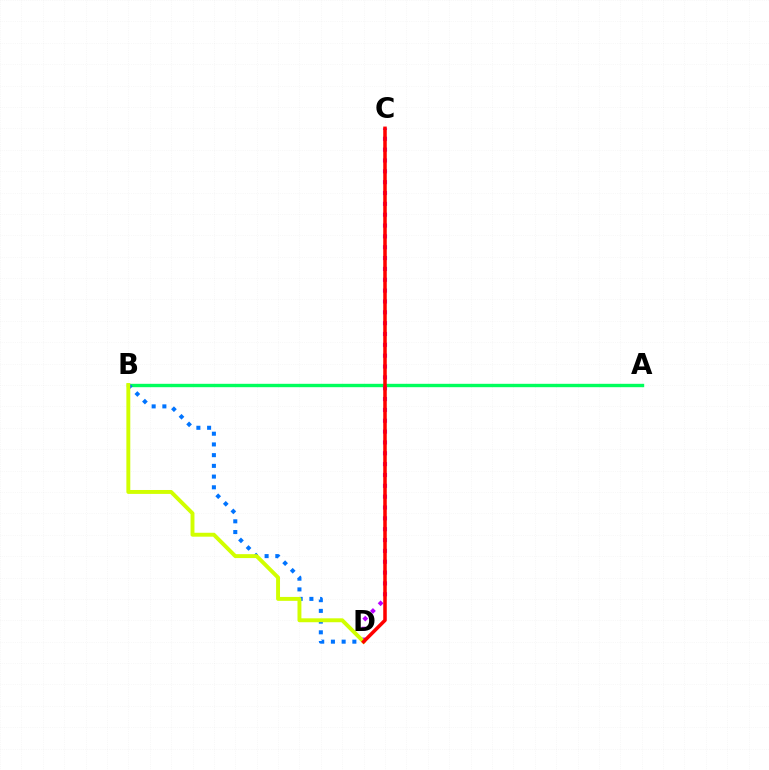{('A', 'B'): [{'color': '#00ff5c', 'line_style': 'solid', 'thickness': 2.44}], ('B', 'D'): [{'color': '#0074ff', 'line_style': 'dotted', 'thickness': 2.91}, {'color': '#d1ff00', 'line_style': 'solid', 'thickness': 2.82}], ('C', 'D'): [{'color': '#b900ff', 'line_style': 'dotted', 'thickness': 2.95}, {'color': '#ff0000', 'line_style': 'solid', 'thickness': 2.54}]}